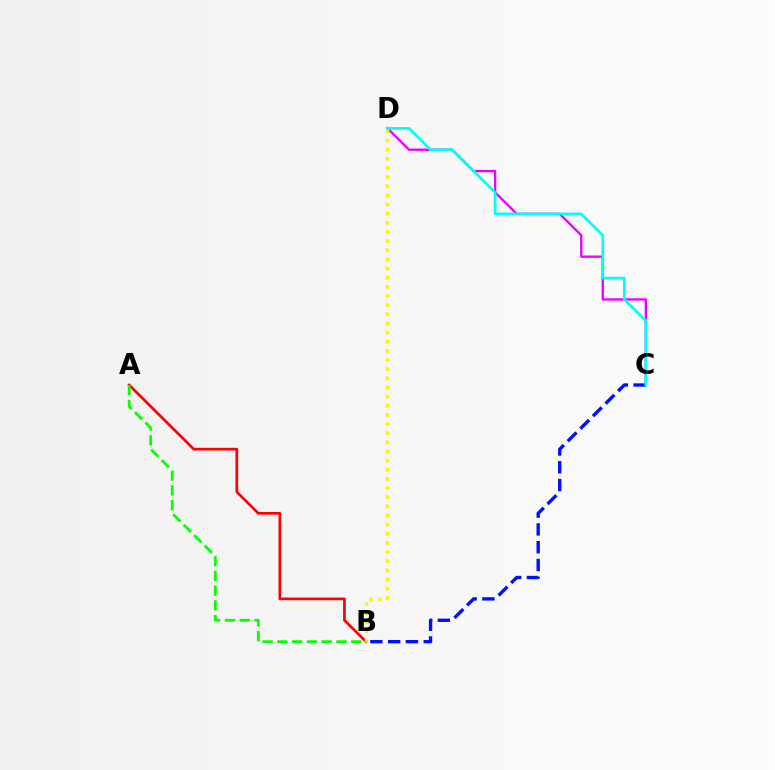{('C', 'D'): [{'color': '#ee00ff', 'line_style': 'solid', 'thickness': 1.68}, {'color': '#00fff6', 'line_style': 'solid', 'thickness': 1.94}], ('B', 'C'): [{'color': '#0010ff', 'line_style': 'dashed', 'thickness': 2.42}], ('A', 'B'): [{'color': '#ff0000', 'line_style': 'solid', 'thickness': 1.95}, {'color': '#08ff00', 'line_style': 'dashed', 'thickness': 2.01}], ('B', 'D'): [{'color': '#fcf500', 'line_style': 'dotted', 'thickness': 2.48}]}